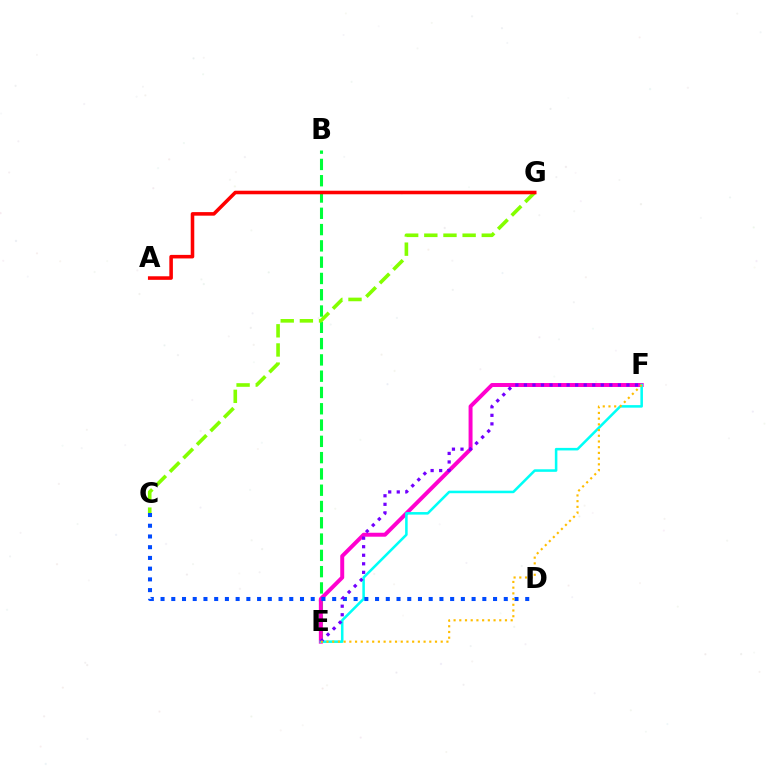{('B', 'E'): [{'color': '#00ff39', 'line_style': 'dashed', 'thickness': 2.21}], ('E', 'F'): [{'color': '#ff00cf', 'line_style': 'solid', 'thickness': 2.85}, {'color': '#00fff6', 'line_style': 'solid', 'thickness': 1.83}, {'color': '#7200ff', 'line_style': 'dotted', 'thickness': 2.32}, {'color': '#ffbd00', 'line_style': 'dotted', 'thickness': 1.55}], ('C', 'G'): [{'color': '#84ff00', 'line_style': 'dashed', 'thickness': 2.6}], ('A', 'G'): [{'color': '#ff0000', 'line_style': 'solid', 'thickness': 2.56}], ('C', 'D'): [{'color': '#004bff', 'line_style': 'dotted', 'thickness': 2.91}]}